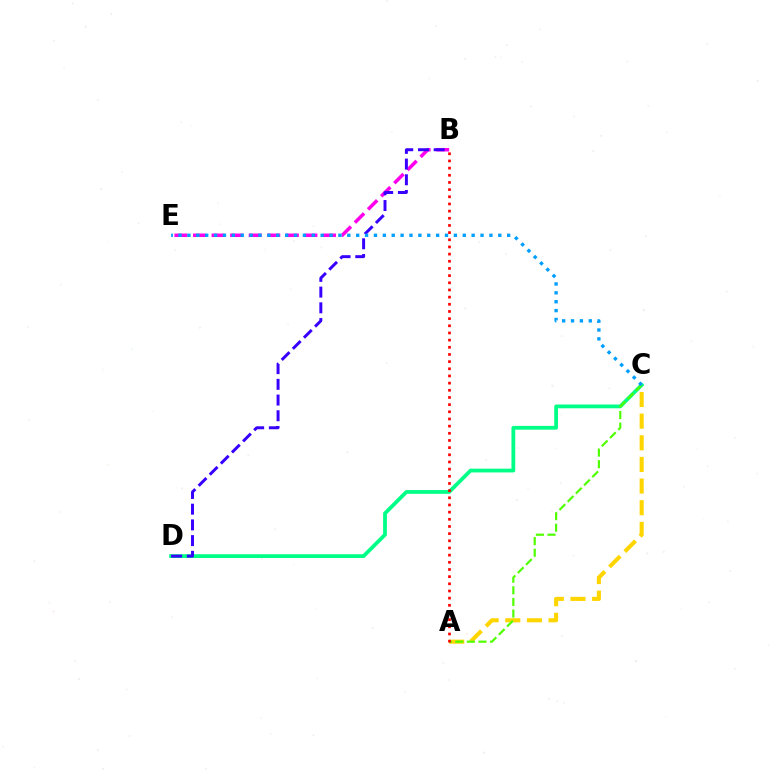{('A', 'C'): [{'color': '#ffd500', 'line_style': 'dashed', 'thickness': 2.94}, {'color': '#4fff00', 'line_style': 'dashed', 'thickness': 1.58}], ('B', 'E'): [{'color': '#ff00ed', 'line_style': 'dashed', 'thickness': 2.52}], ('C', 'D'): [{'color': '#00ff86', 'line_style': 'solid', 'thickness': 2.72}], ('B', 'D'): [{'color': '#3700ff', 'line_style': 'dashed', 'thickness': 2.13}], ('C', 'E'): [{'color': '#009eff', 'line_style': 'dotted', 'thickness': 2.41}], ('A', 'B'): [{'color': '#ff0000', 'line_style': 'dotted', 'thickness': 1.95}]}